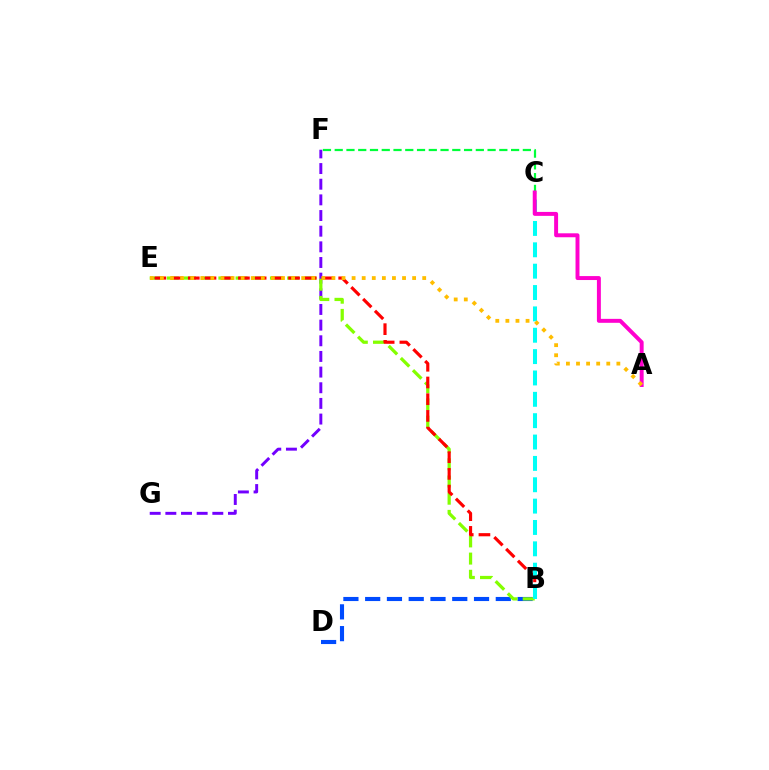{('F', 'G'): [{'color': '#7200ff', 'line_style': 'dashed', 'thickness': 2.13}], ('C', 'F'): [{'color': '#00ff39', 'line_style': 'dashed', 'thickness': 1.6}], ('B', 'D'): [{'color': '#004bff', 'line_style': 'dashed', 'thickness': 2.96}], ('B', 'E'): [{'color': '#84ff00', 'line_style': 'dashed', 'thickness': 2.33}, {'color': '#ff0000', 'line_style': 'dashed', 'thickness': 2.27}], ('B', 'C'): [{'color': '#00fff6', 'line_style': 'dashed', 'thickness': 2.9}], ('A', 'C'): [{'color': '#ff00cf', 'line_style': 'solid', 'thickness': 2.84}], ('A', 'E'): [{'color': '#ffbd00', 'line_style': 'dotted', 'thickness': 2.74}]}